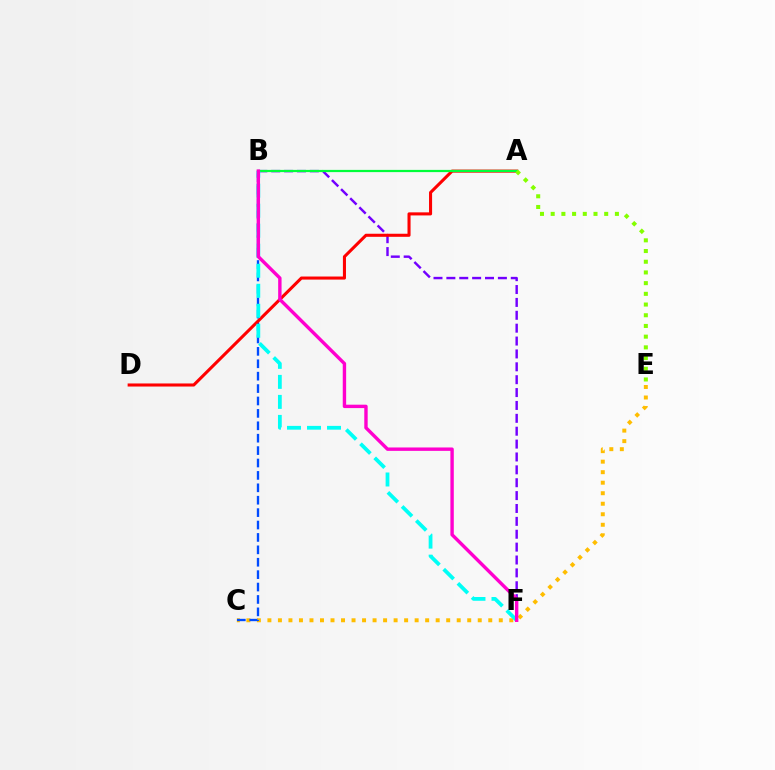{('B', 'F'): [{'color': '#7200ff', 'line_style': 'dashed', 'thickness': 1.75}, {'color': '#00fff6', 'line_style': 'dashed', 'thickness': 2.72}, {'color': '#ff00cf', 'line_style': 'solid', 'thickness': 2.44}], ('C', 'E'): [{'color': '#ffbd00', 'line_style': 'dotted', 'thickness': 2.86}], ('B', 'C'): [{'color': '#004bff', 'line_style': 'dashed', 'thickness': 1.69}], ('A', 'D'): [{'color': '#ff0000', 'line_style': 'solid', 'thickness': 2.21}], ('A', 'B'): [{'color': '#00ff39', 'line_style': 'solid', 'thickness': 1.6}], ('A', 'E'): [{'color': '#84ff00', 'line_style': 'dotted', 'thickness': 2.91}]}